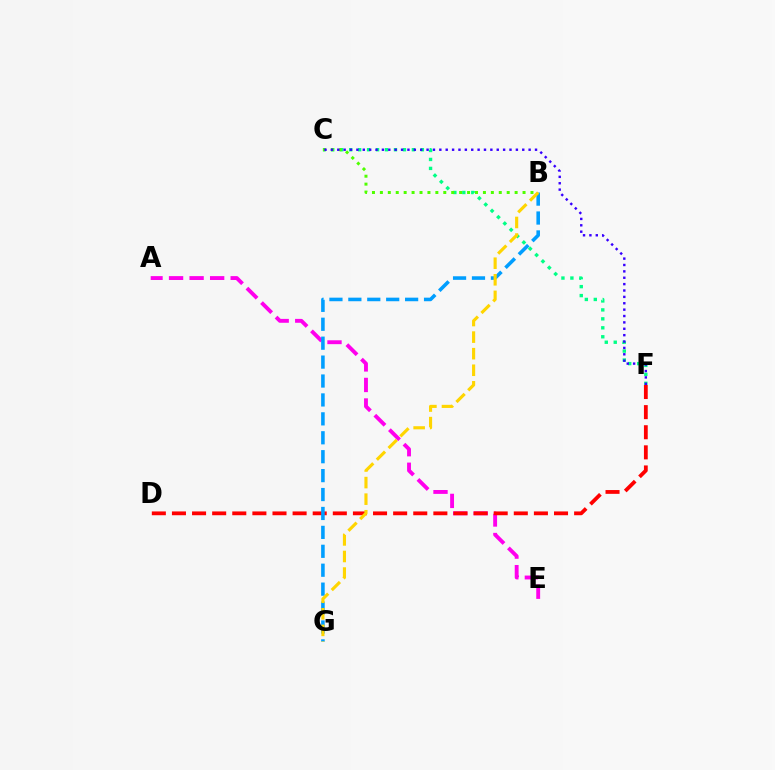{('A', 'E'): [{'color': '#ff00ed', 'line_style': 'dashed', 'thickness': 2.79}], ('C', 'F'): [{'color': '#00ff86', 'line_style': 'dotted', 'thickness': 2.43}, {'color': '#3700ff', 'line_style': 'dotted', 'thickness': 1.73}], ('D', 'F'): [{'color': '#ff0000', 'line_style': 'dashed', 'thickness': 2.73}], ('B', 'C'): [{'color': '#4fff00', 'line_style': 'dotted', 'thickness': 2.15}], ('B', 'G'): [{'color': '#009eff', 'line_style': 'dashed', 'thickness': 2.57}, {'color': '#ffd500', 'line_style': 'dashed', 'thickness': 2.25}]}